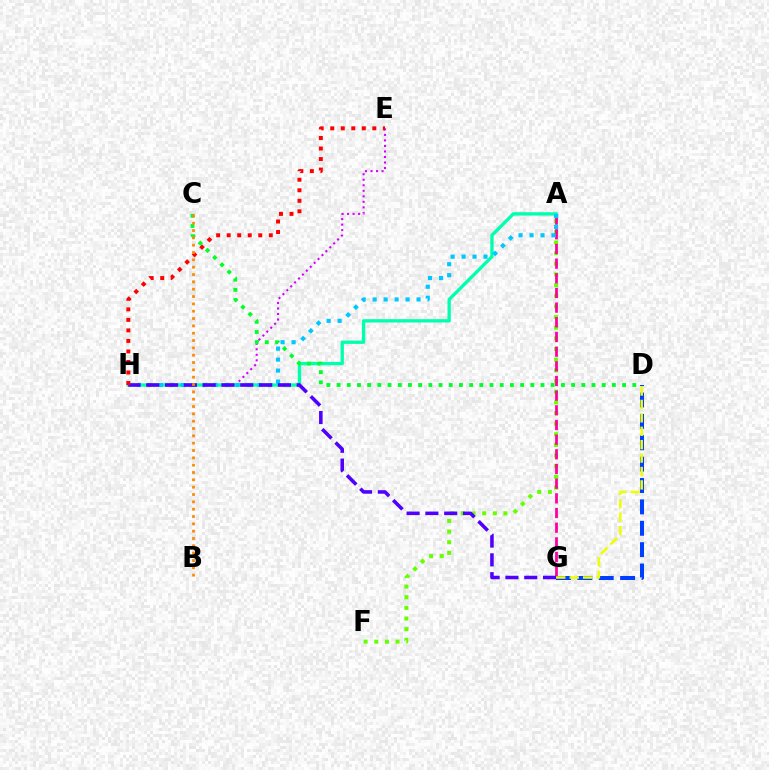{('E', 'H'): [{'color': '#d600ff', 'line_style': 'dotted', 'thickness': 1.5}, {'color': '#ff0000', 'line_style': 'dotted', 'thickness': 2.86}], ('A', 'F'): [{'color': '#66ff00', 'line_style': 'dotted', 'thickness': 2.89}], ('A', 'H'): [{'color': '#00ffaf', 'line_style': 'solid', 'thickness': 2.4}, {'color': '#00c7ff', 'line_style': 'dotted', 'thickness': 2.98}], ('D', 'G'): [{'color': '#003fff', 'line_style': 'dashed', 'thickness': 2.9}, {'color': '#eeff00', 'line_style': 'dashed', 'thickness': 1.82}], ('A', 'G'): [{'color': '#ff00a0', 'line_style': 'dashed', 'thickness': 1.99}], ('G', 'H'): [{'color': '#4f00ff', 'line_style': 'dashed', 'thickness': 2.56}], ('C', 'D'): [{'color': '#00ff27', 'line_style': 'dotted', 'thickness': 2.77}], ('B', 'C'): [{'color': '#ff8800', 'line_style': 'dotted', 'thickness': 1.99}]}